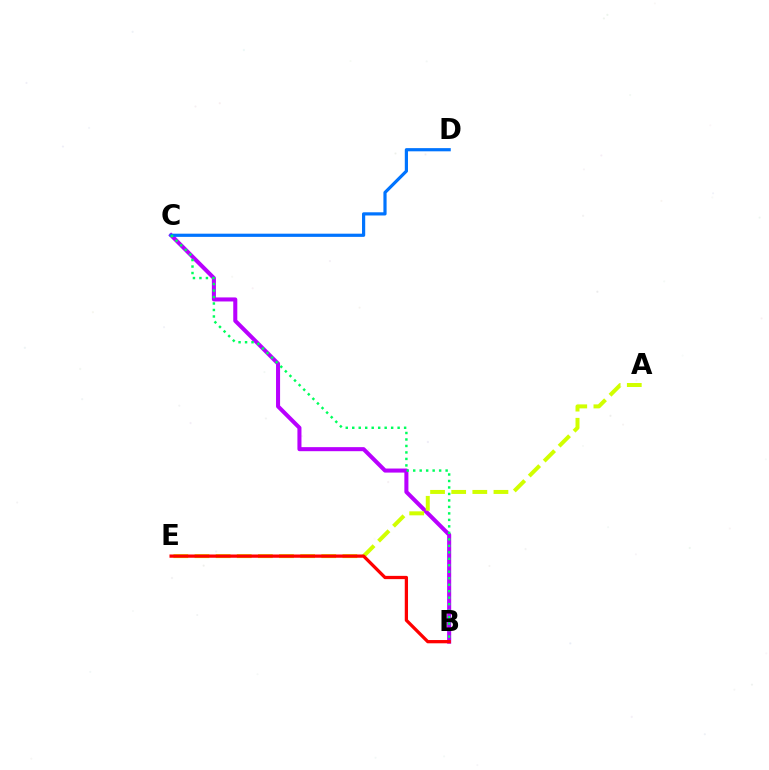{('B', 'C'): [{'color': '#b900ff', 'line_style': 'solid', 'thickness': 2.92}, {'color': '#00ff5c', 'line_style': 'dotted', 'thickness': 1.76}], ('A', 'E'): [{'color': '#d1ff00', 'line_style': 'dashed', 'thickness': 2.87}], ('B', 'E'): [{'color': '#ff0000', 'line_style': 'solid', 'thickness': 2.35}], ('C', 'D'): [{'color': '#0074ff', 'line_style': 'solid', 'thickness': 2.3}]}